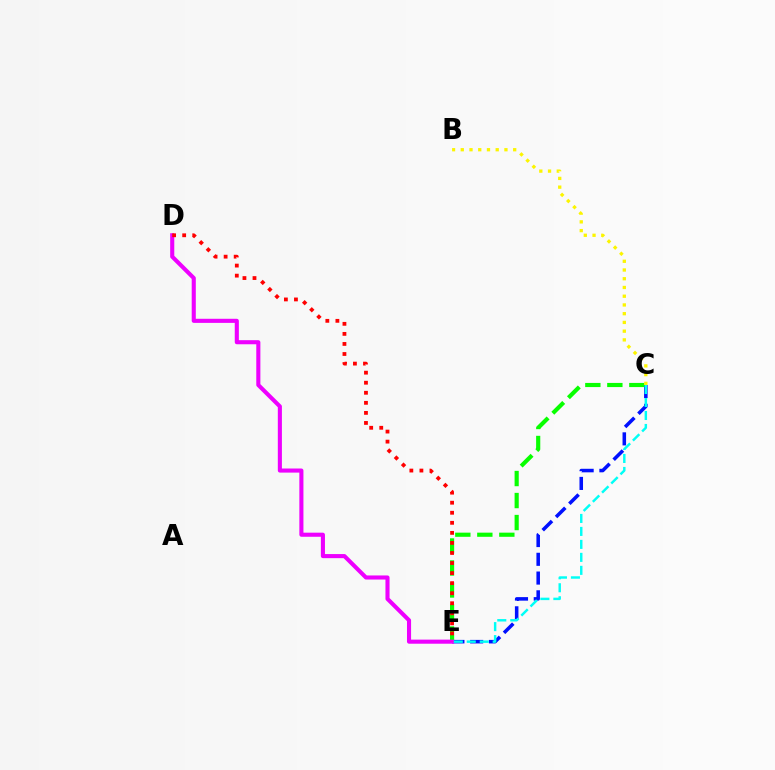{('C', 'E'): [{'color': '#0010ff', 'line_style': 'dashed', 'thickness': 2.55}, {'color': '#08ff00', 'line_style': 'dashed', 'thickness': 2.99}, {'color': '#00fff6', 'line_style': 'dashed', 'thickness': 1.76}], ('D', 'E'): [{'color': '#ee00ff', 'line_style': 'solid', 'thickness': 2.95}, {'color': '#ff0000', 'line_style': 'dotted', 'thickness': 2.73}], ('B', 'C'): [{'color': '#fcf500', 'line_style': 'dotted', 'thickness': 2.37}]}